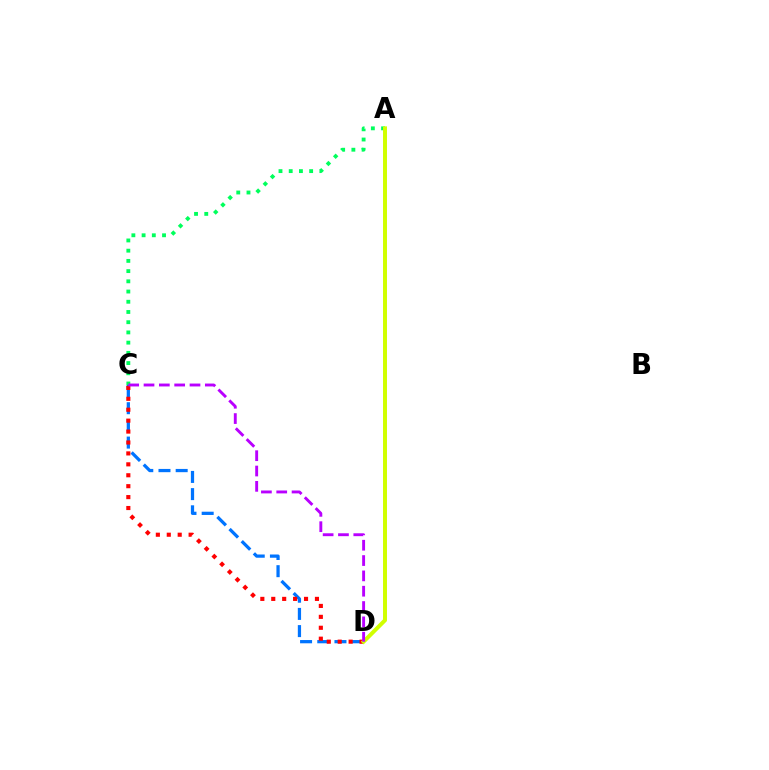{('A', 'C'): [{'color': '#00ff5c', 'line_style': 'dotted', 'thickness': 2.78}], ('C', 'D'): [{'color': '#0074ff', 'line_style': 'dashed', 'thickness': 2.34}, {'color': '#ff0000', 'line_style': 'dotted', 'thickness': 2.97}, {'color': '#b900ff', 'line_style': 'dashed', 'thickness': 2.08}], ('A', 'D'): [{'color': '#d1ff00', 'line_style': 'solid', 'thickness': 2.85}]}